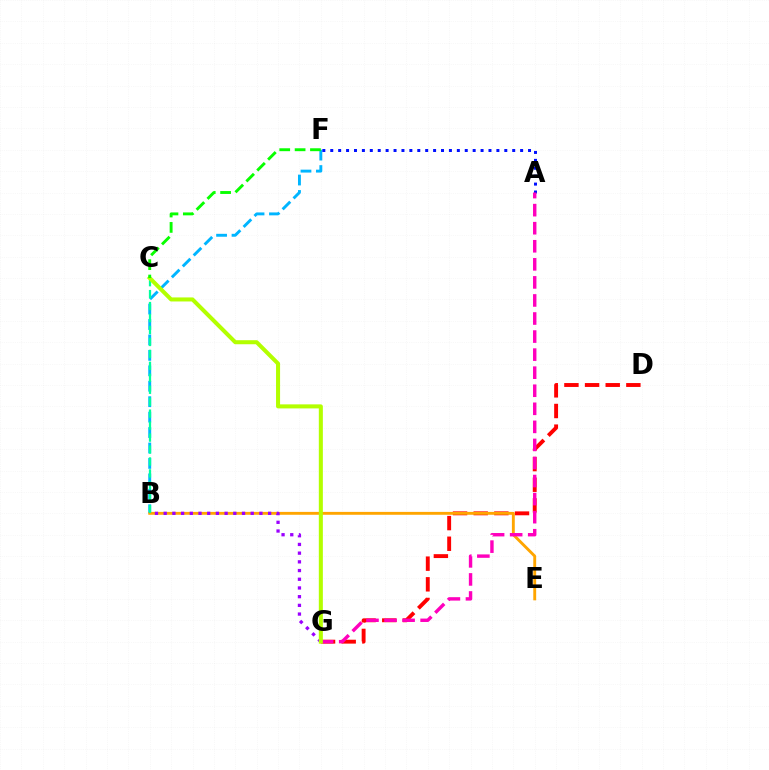{('B', 'F'): [{'color': '#00b5ff', 'line_style': 'dashed', 'thickness': 2.1}], ('D', 'G'): [{'color': '#ff0000', 'line_style': 'dashed', 'thickness': 2.81}], ('B', 'E'): [{'color': '#ffa500', 'line_style': 'solid', 'thickness': 2.08}], ('B', 'C'): [{'color': '#00ff9d', 'line_style': 'dashed', 'thickness': 1.62}], ('A', 'F'): [{'color': '#0010ff', 'line_style': 'dotted', 'thickness': 2.15}], ('B', 'G'): [{'color': '#9b00ff', 'line_style': 'dotted', 'thickness': 2.36}], ('A', 'G'): [{'color': '#ff00bd', 'line_style': 'dashed', 'thickness': 2.45}], ('C', 'G'): [{'color': '#b3ff00', 'line_style': 'solid', 'thickness': 2.91}], ('C', 'F'): [{'color': '#08ff00', 'line_style': 'dashed', 'thickness': 2.09}]}